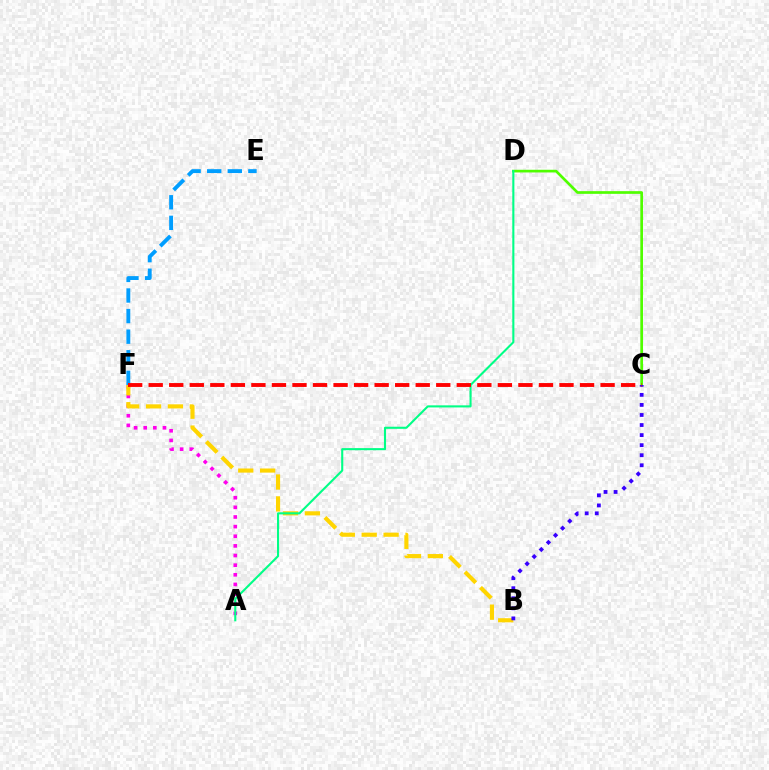{('C', 'D'): [{'color': '#4fff00', 'line_style': 'solid', 'thickness': 1.94}], ('A', 'F'): [{'color': '#ff00ed', 'line_style': 'dotted', 'thickness': 2.62}], ('B', 'F'): [{'color': '#ffd500', 'line_style': 'dashed', 'thickness': 2.97}], ('B', 'C'): [{'color': '#3700ff', 'line_style': 'dotted', 'thickness': 2.73}], ('A', 'D'): [{'color': '#00ff86', 'line_style': 'solid', 'thickness': 1.51}], ('E', 'F'): [{'color': '#009eff', 'line_style': 'dashed', 'thickness': 2.8}], ('C', 'F'): [{'color': '#ff0000', 'line_style': 'dashed', 'thickness': 2.79}]}